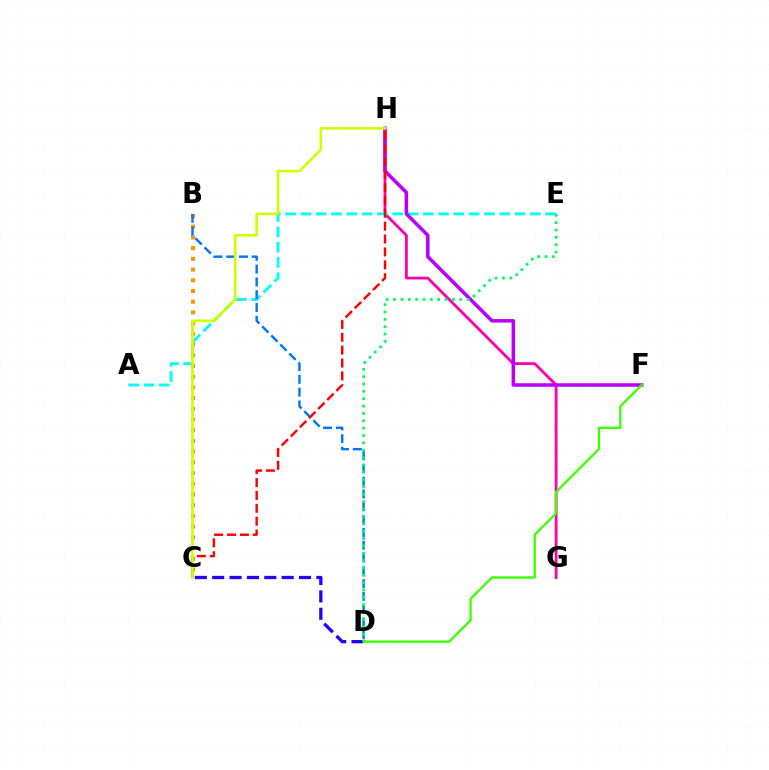{('G', 'H'): [{'color': '#ff00ac', 'line_style': 'solid', 'thickness': 2.02}], ('A', 'E'): [{'color': '#00fff6', 'line_style': 'dashed', 'thickness': 2.08}], ('B', 'C'): [{'color': '#ff9400', 'line_style': 'dotted', 'thickness': 2.91}], ('F', 'H'): [{'color': '#b900ff', 'line_style': 'solid', 'thickness': 2.54}], ('B', 'D'): [{'color': '#0074ff', 'line_style': 'dashed', 'thickness': 1.74}], ('C', 'H'): [{'color': '#ff0000', 'line_style': 'dashed', 'thickness': 1.75}, {'color': '#d1ff00', 'line_style': 'solid', 'thickness': 1.89}], ('C', 'D'): [{'color': '#2500ff', 'line_style': 'dashed', 'thickness': 2.36}], ('D', 'E'): [{'color': '#00ff5c', 'line_style': 'dotted', 'thickness': 2.0}], ('D', 'F'): [{'color': '#3dff00', 'line_style': 'solid', 'thickness': 1.66}]}